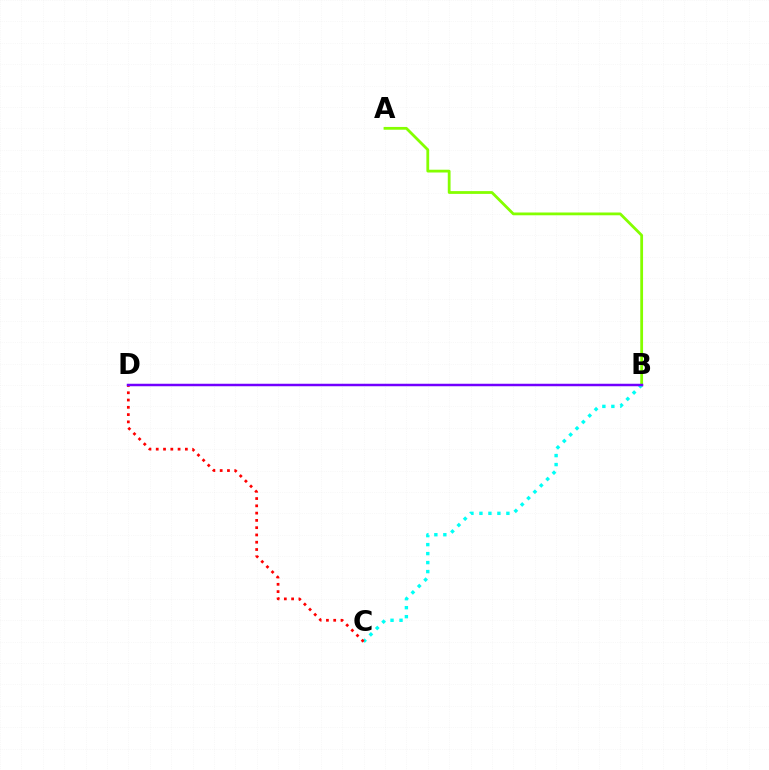{('A', 'B'): [{'color': '#84ff00', 'line_style': 'solid', 'thickness': 2.01}], ('B', 'C'): [{'color': '#00fff6', 'line_style': 'dotted', 'thickness': 2.44}], ('C', 'D'): [{'color': '#ff0000', 'line_style': 'dotted', 'thickness': 1.98}], ('B', 'D'): [{'color': '#7200ff', 'line_style': 'solid', 'thickness': 1.79}]}